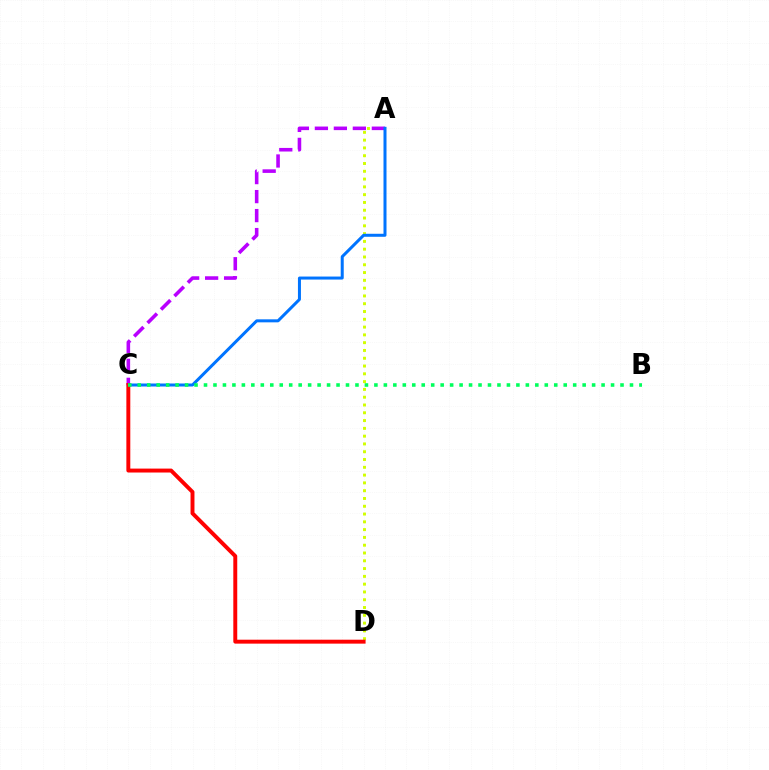{('A', 'D'): [{'color': '#d1ff00', 'line_style': 'dotted', 'thickness': 2.12}], ('A', 'C'): [{'color': '#b900ff', 'line_style': 'dashed', 'thickness': 2.58}, {'color': '#0074ff', 'line_style': 'solid', 'thickness': 2.17}], ('C', 'D'): [{'color': '#ff0000', 'line_style': 'solid', 'thickness': 2.83}], ('B', 'C'): [{'color': '#00ff5c', 'line_style': 'dotted', 'thickness': 2.57}]}